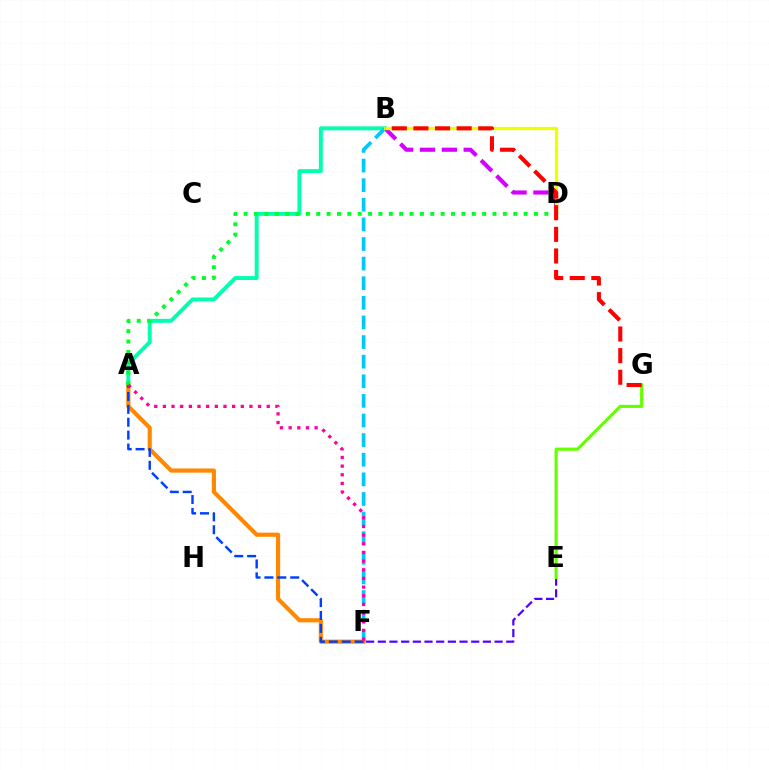{('E', 'F'): [{'color': '#4f00ff', 'line_style': 'dashed', 'thickness': 1.59}], ('A', 'B'): [{'color': '#00ffaf', 'line_style': 'solid', 'thickness': 2.83}], ('B', 'D'): [{'color': '#d600ff', 'line_style': 'dashed', 'thickness': 2.97}, {'color': '#eeff00', 'line_style': 'solid', 'thickness': 2.37}], ('E', 'G'): [{'color': '#66ff00', 'line_style': 'solid', 'thickness': 2.27}], ('B', 'F'): [{'color': '#00c7ff', 'line_style': 'dashed', 'thickness': 2.66}], ('A', 'F'): [{'color': '#ff8800', 'line_style': 'solid', 'thickness': 2.99}, {'color': '#003fff', 'line_style': 'dashed', 'thickness': 1.75}, {'color': '#ff00a0', 'line_style': 'dotted', 'thickness': 2.35}], ('A', 'D'): [{'color': '#00ff27', 'line_style': 'dotted', 'thickness': 2.82}], ('B', 'G'): [{'color': '#ff0000', 'line_style': 'dashed', 'thickness': 2.94}]}